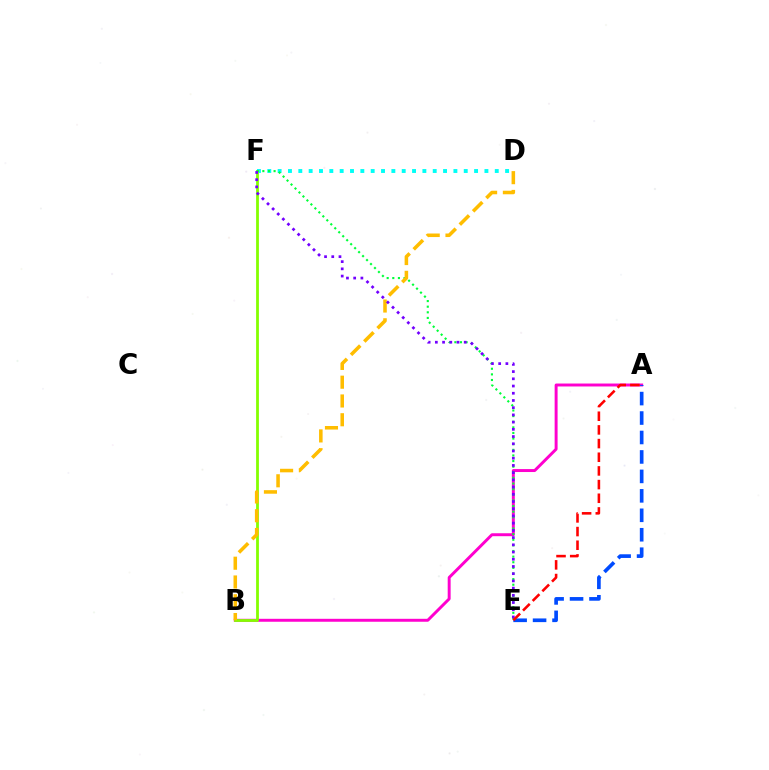{('D', 'F'): [{'color': '#00fff6', 'line_style': 'dotted', 'thickness': 2.81}], ('A', 'B'): [{'color': '#ff00cf', 'line_style': 'solid', 'thickness': 2.12}], ('B', 'F'): [{'color': '#84ff00', 'line_style': 'solid', 'thickness': 2.01}], ('E', 'F'): [{'color': '#00ff39', 'line_style': 'dotted', 'thickness': 1.53}, {'color': '#7200ff', 'line_style': 'dotted', 'thickness': 1.96}], ('B', 'D'): [{'color': '#ffbd00', 'line_style': 'dashed', 'thickness': 2.55}], ('A', 'E'): [{'color': '#004bff', 'line_style': 'dashed', 'thickness': 2.64}, {'color': '#ff0000', 'line_style': 'dashed', 'thickness': 1.86}]}